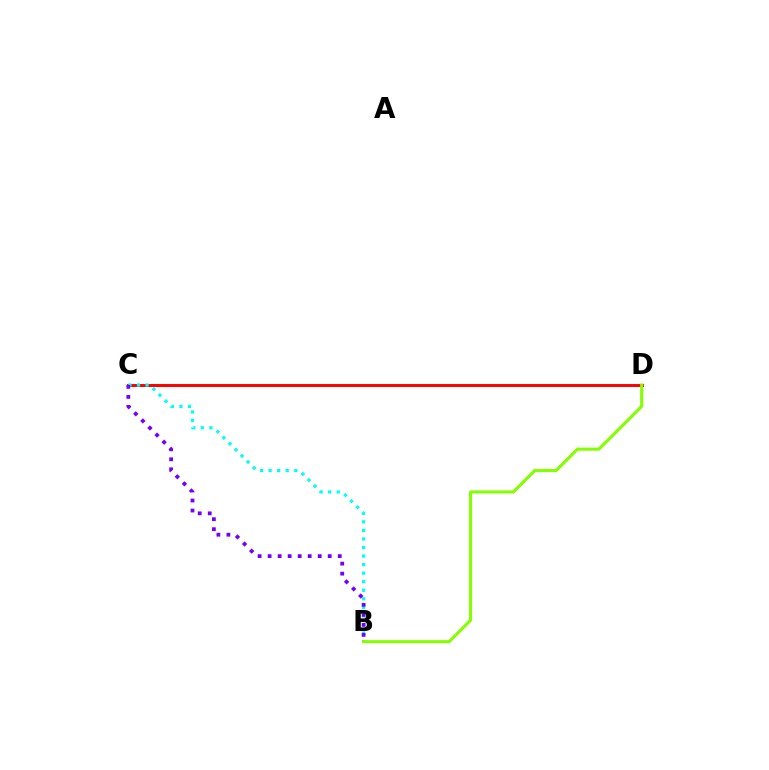{('C', 'D'): [{'color': '#ff0000', 'line_style': 'solid', 'thickness': 2.12}], ('B', 'C'): [{'color': '#00fff6', 'line_style': 'dotted', 'thickness': 2.32}, {'color': '#7200ff', 'line_style': 'dotted', 'thickness': 2.72}], ('B', 'D'): [{'color': '#84ff00', 'line_style': 'solid', 'thickness': 2.22}]}